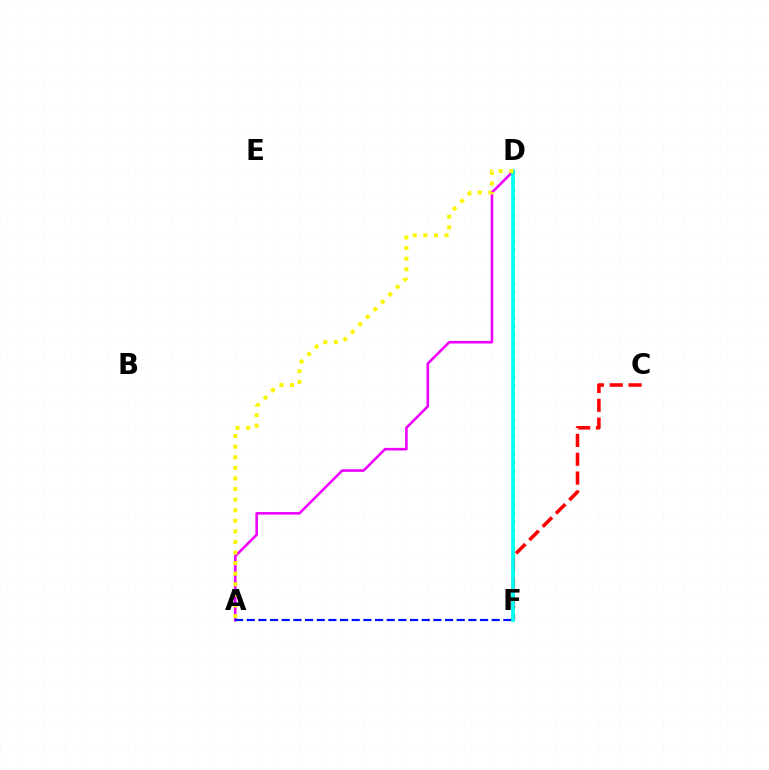{('D', 'F'): [{'color': '#08ff00', 'line_style': 'dotted', 'thickness': 2.31}, {'color': '#00fff6', 'line_style': 'solid', 'thickness': 2.65}], ('C', 'F'): [{'color': '#ff0000', 'line_style': 'dashed', 'thickness': 2.56}], ('A', 'D'): [{'color': '#ee00ff', 'line_style': 'solid', 'thickness': 1.86}, {'color': '#fcf500', 'line_style': 'dotted', 'thickness': 2.88}], ('A', 'F'): [{'color': '#0010ff', 'line_style': 'dashed', 'thickness': 1.58}]}